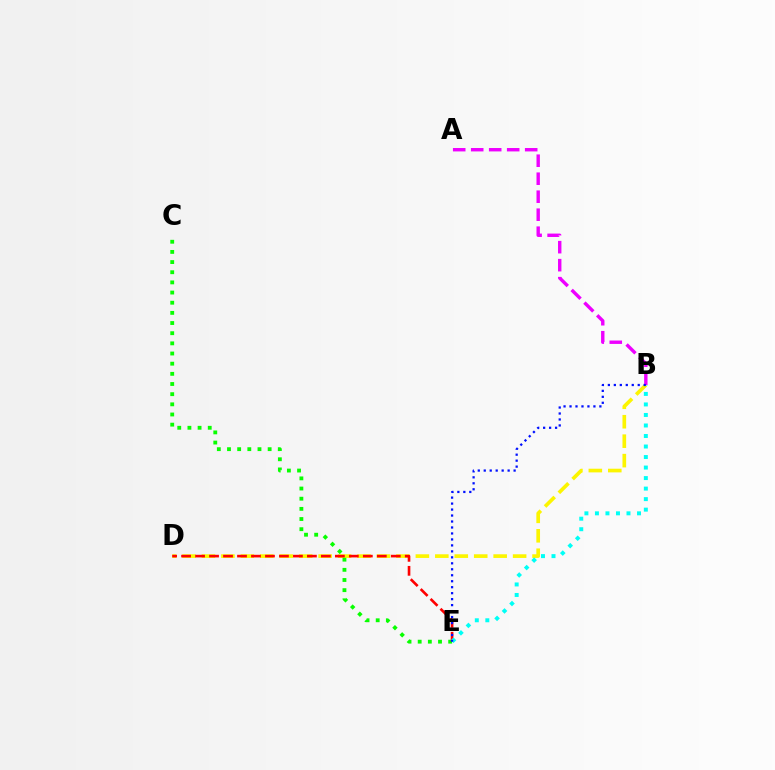{('B', 'D'): [{'color': '#fcf500', 'line_style': 'dashed', 'thickness': 2.64}], ('C', 'E'): [{'color': '#08ff00', 'line_style': 'dotted', 'thickness': 2.76}], ('D', 'E'): [{'color': '#ff0000', 'line_style': 'dashed', 'thickness': 1.9}], ('B', 'E'): [{'color': '#00fff6', 'line_style': 'dotted', 'thickness': 2.86}, {'color': '#0010ff', 'line_style': 'dotted', 'thickness': 1.62}], ('A', 'B'): [{'color': '#ee00ff', 'line_style': 'dashed', 'thickness': 2.44}]}